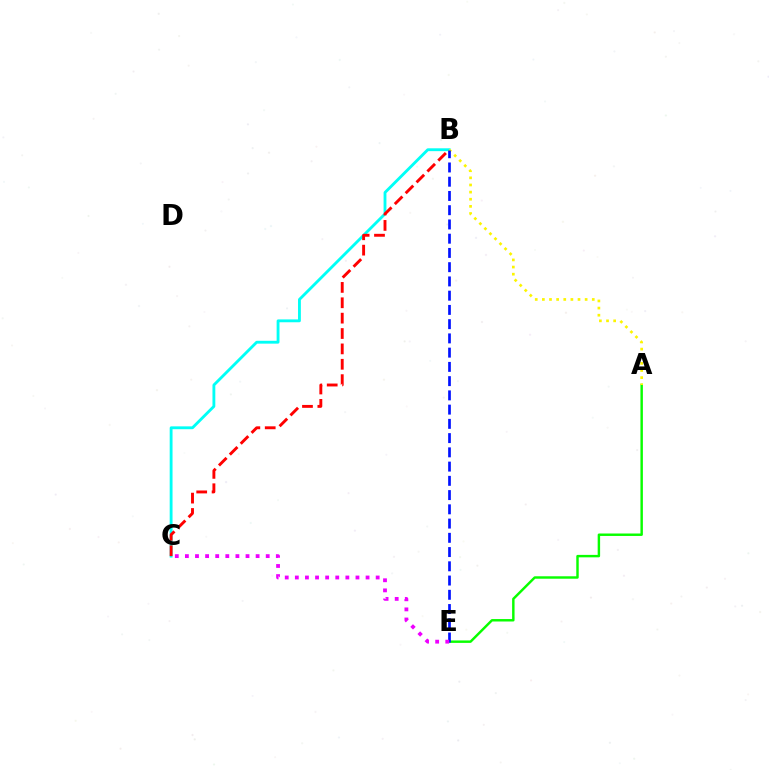{('B', 'C'): [{'color': '#00fff6', 'line_style': 'solid', 'thickness': 2.05}, {'color': '#ff0000', 'line_style': 'dashed', 'thickness': 2.09}], ('A', 'E'): [{'color': '#08ff00', 'line_style': 'solid', 'thickness': 1.76}], ('A', 'B'): [{'color': '#fcf500', 'line_style': 'dotted', 'thickness': 1.94}], ('B', 'E'): [{'color': '#0010ff', 'line_style': 'dashed', 'thickness': 1.94}], ('C', 'E'): [{'color': '#ee00ff', 'line_style': 'dotted', 'thickness': 2.74}]}